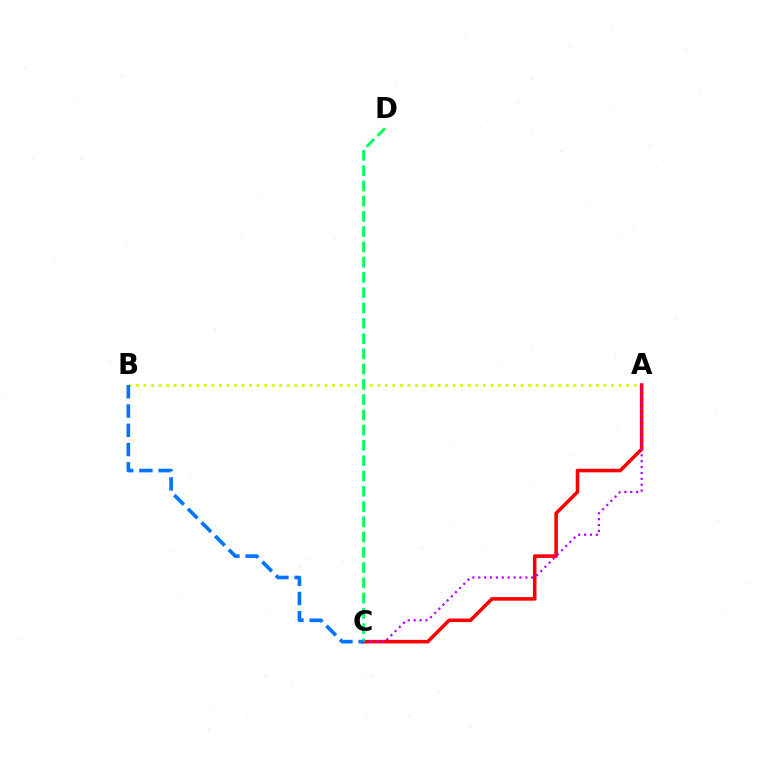{('A', 'B'): [{'color': '#d1ff00', 'line_style': 'dotted', 'thickness': 2.05}], ('A', 'C'): [{'color': '#ff0000', 'line_style': 'solid', 'thickness': 2.56}, {'color': '#b900ff', 'line_style': 'dotted', 'thickness': 1.6}], ('C', 'D'): [{'color': '#00ff5c', 'line_style': 'dashed', 'thickness': 2.07}], ('B', 'C'): [{'color': '#0074ff', 'line_style': 'dashed', 'thickness': 2.62}]}